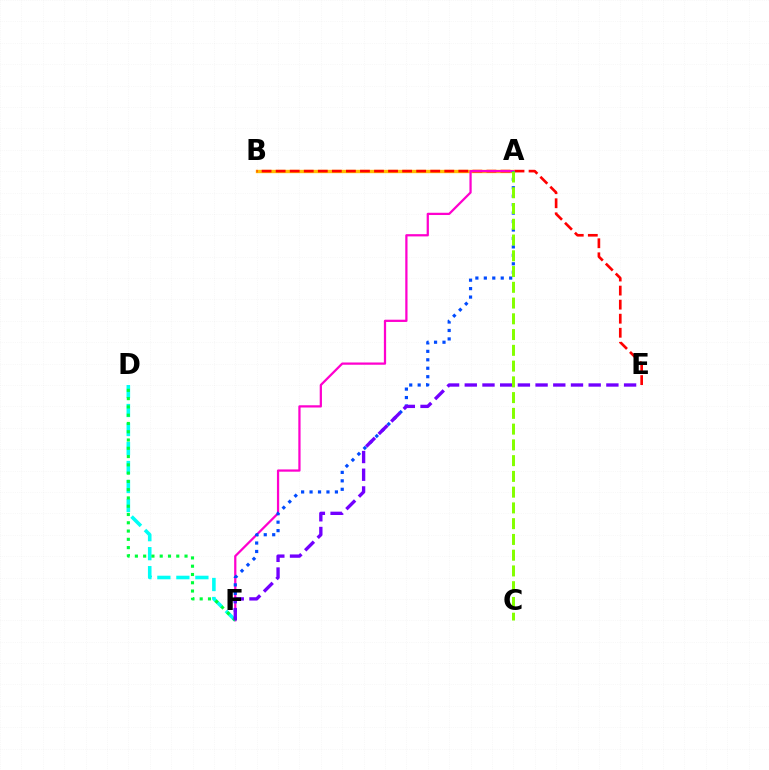{('A', 'B'): [{'color': '#ffbd00', 'line_style': 'solid', 'thickness': 2.42}], ('B', 'E'): [{'color': '#ff0000', 'line_style': 'dashed', 'thickness': 1.91}], ('A', 'F'): [{'color': '#ff00cf', 'line_style': 'solid', 'thickness': 1.62}, {'color': '#004bff', 'line_style': 'dotted', 'thickness': 2.3}], ('D', 'F'): [{'color': '#00fff6', 'line_style': 'dashed', 'thickness': 2.58}, {'color': '#00ff39', 'line_style': 'dotted', 'thickness': 2.25}], ('E', 'F'): [{'color': '#7200ff', 'line_style': 'dashed', 'thickness': 2.4}], ('A', 'C'): [{'color': '#84ff00', 'line_style': 'dashed', 'thickness': 2.14}]}